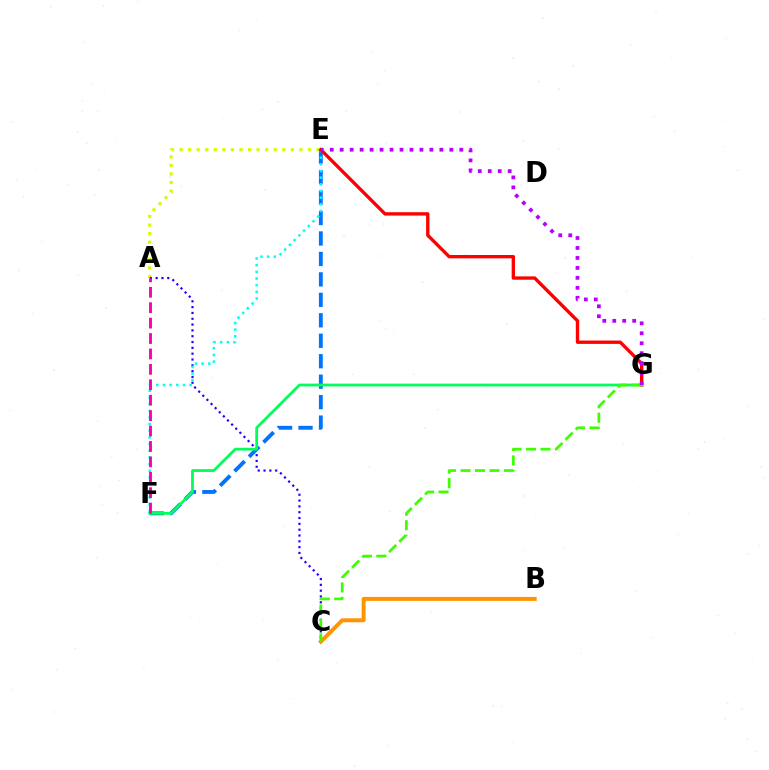{('A', 'E'): [{'color': '#d1ff00', 'line_style': 'dotted', 'thickness': 2.33}], ('A', 'C'): [{'color': '#2500ff', 'line_style': 'dotted', 'thickness': 1.58}], ('B', 'C'): [{'color': '#ff9400', 'line_style': 'solid', 'thickness': 2.84}], ('E', 'F'): [{'color': '#0074ff', 'line_style': 'dashed', 'thickness': 2.78}, {'color': '#00fff6', 'line_style': 'dotted', 'thickness': 1.81}], ('E', 'G'): [{'color': '#ff0000', 'line_style': 'solid', 'thickness': 2.41}, {'color': '#b900ff', 'line_style': 'dotted', 'thickness': 2.71}], ('F', 'G'): [{'color': '#00ff5c', 'line_style': 'solid', 'thickness': 2.0}], ('C', 'G'): [{'color': '#3dff00', 'line_style': 'dashed', 'thickness': 1.97}], ('A', 'F'): [{'color': '#ff00ac', 'line_style': 'dashed', 'thickness': 2.09}]}